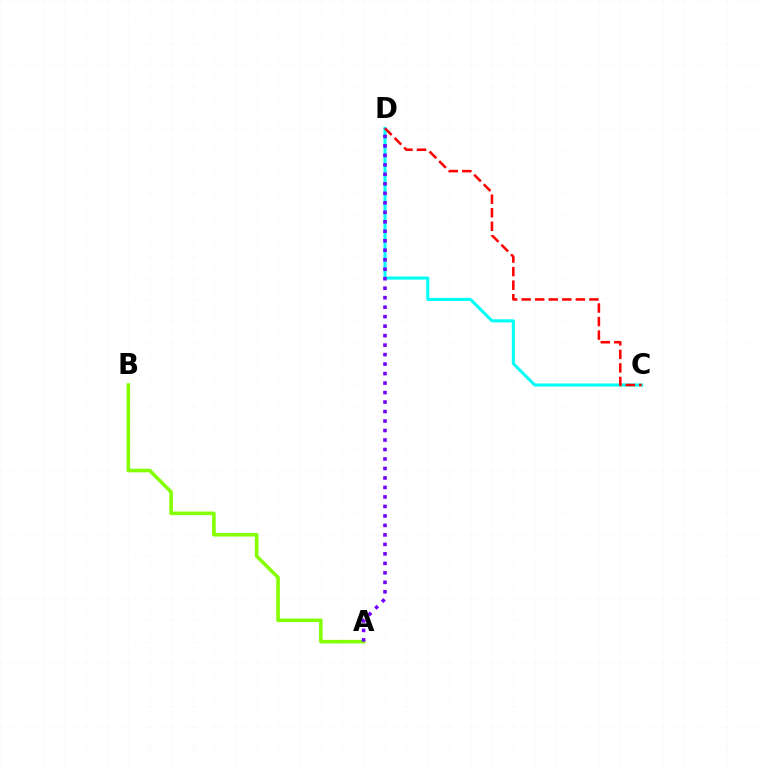{('C', 'D'): [{'color': '#00fff6', 'line_style': 'solid', 'thickness': 2.2}, {'color': '#ff0000', 'line_style': 'dashed', 'thickness': 1.84}], ('A', 'B'): [{'color': '#84ff00', 'line_style': 'solid', 'thickness': 2.58}], ('A', 'D'): [{'color': '#7200ff', 'line_style': 'dotted', 'thickness': 2.58}]}